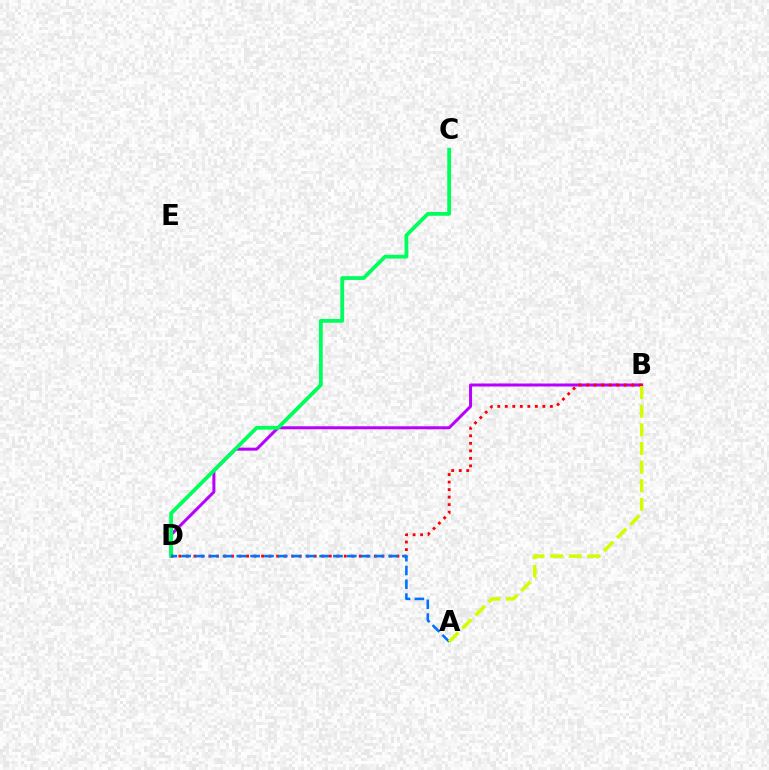{('B', 'D'): [{'color': '#b900ff', 'line_style': 'solid', 'thickness': 2.16}, {'color': '#ff0000', 'line_style': 'dotted', 'thickness': 2.04}], ('C', 'D'): [{'color': '#00ff5c', 'line_style': 'solid', 'thickness': 2.74}], ('A', 'D'): [{'color': '#0074ff', 'line_style': 'dashed', 'thickness': 1.88}], ('A', 'B'): [{'color': '#d1ff00', 'line_style': 'dashed', 'thickness': 2.53}]}